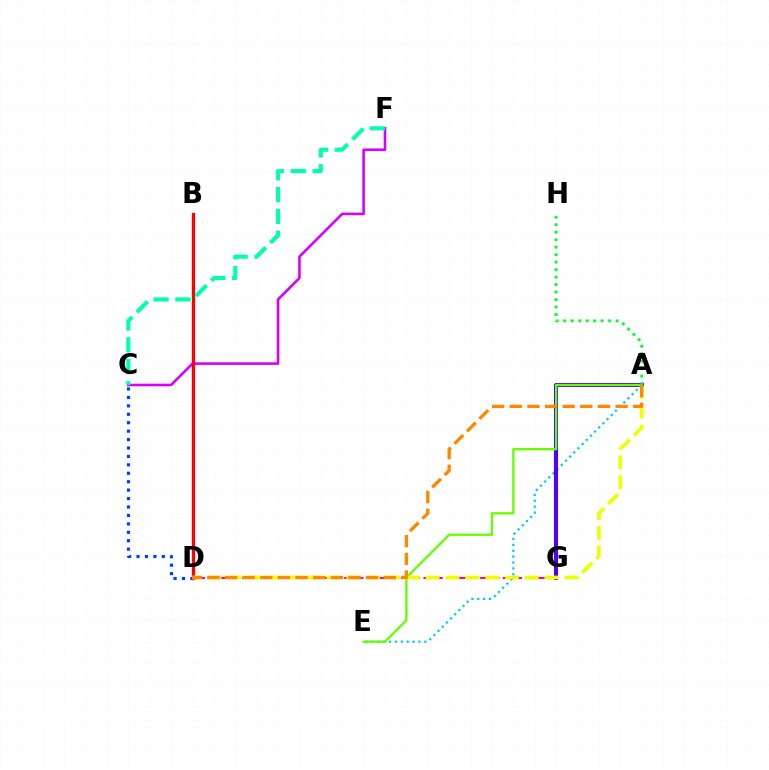{('A', 'E'): [{'color': '#00c7ff', 'line_style': 'dotted', 'thickness': 1.6}, {'color': '#66ff00', 'line_style': 'solid', 'thickness': 1.67}], ('D', 'G'): [{'color': '#ff00a0', 'line_style': 'dashed', 'thickness': 1.54}], ('A', 'G'): [{'color': '#4f00ff', 'line_style': 'solid', 'thickness': 2.93}], ('C', 'D'): [{'color': '#003fff', 'line_style': 'dotted', 'thickness': 2.29}], ('C', 'F'): [{'color': '#d600ff', 'line_style': 'solid', 'thickness': 1.88}, {'color': '#00ffaf', 'line_style': 'dashed', 'thickness': 2.97}], ('B', 'D'): [{'color': '#ff0000', 'line_style': 'solid', 'thickness': 2.36}], ('A', 'D'): [{'color': '#eeff00', 'line_style': 'dashed', 'thickness': 2.69}, {'color': '#ff8800', 'line_style': 'dashed', 'thickness': 2.4}], ('A', 'H'): [{'color': '#00ff27', 'line_style': 'dotted', 'thickness': 2.03}]}